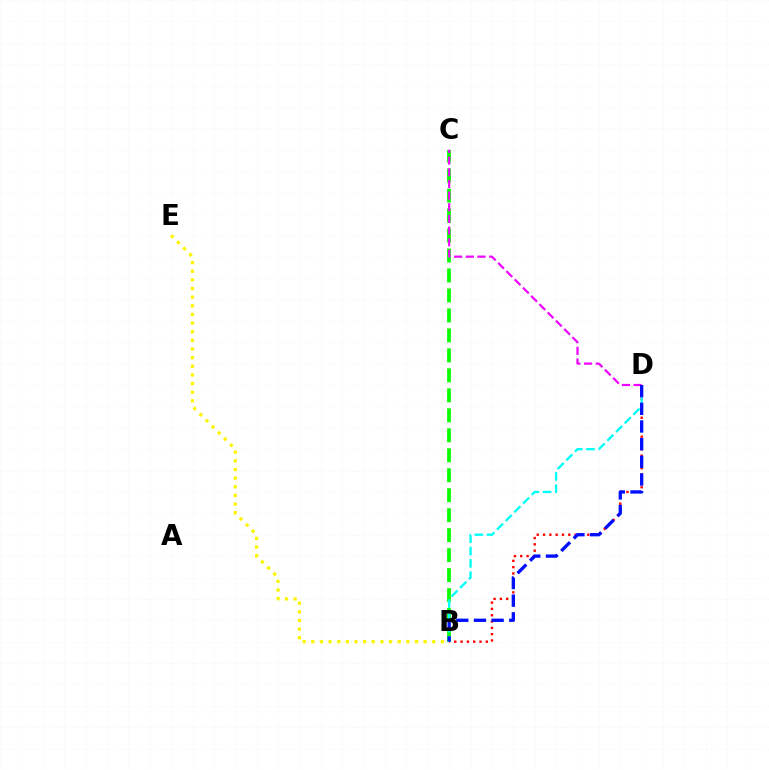{('B', 'D'): [{'color': '#ff0000', 'line_style': 'dotted', 'thickness': 1.72}, {'color': '#00fff6', 'line_style': 'dashed', 'thickness': 1.67}, {'color': '#0010ff', 'line_style': 'dashed', 'thickness': 2.4}], ('B', 'C'): [{'color': '#08ff00', 'line_style': 'dashed', 'thickness': 2.71}], ('C', 'D'): [{'color': '#ee00ff', 'line_style': 'dashed', 'thickness': 1.59}], ('B', 'E'): [{'color': '#fcf500', 'line_style': 'dotted', 'thickness': 2.35}]}